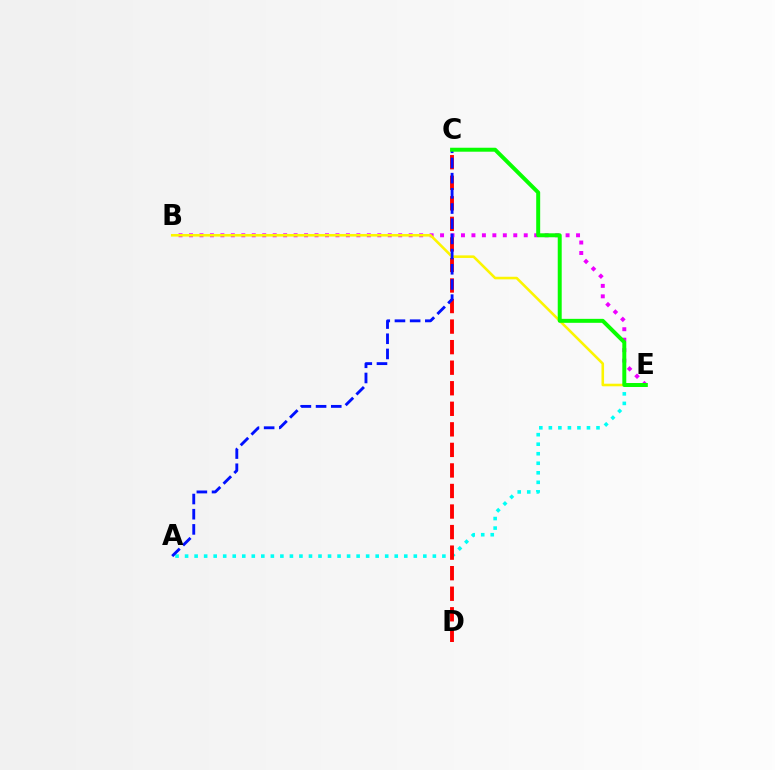{('A', 'E'): [{'color': '#00fff6', 'line_style': 'dotted', 'thickness': 2.59}], ('B', 'E'): [{'color': '#ee00ff', 'line_style': 'dotted', 'thickness': 2.84}, {'color': '#fcf500', 'line_style': 'solid', 'thickness': 1.86}], ('C', 'D'): [{'color': '#ff0000', 'line_style': 'dashed', 'thickness': 2.79}], ('A', 'C'): [{'color': '#0010ff', 'line_style': 'dashed', 'thickness': 2.06}], ('C', 'E'): [{'color': '#08ff00', 'line_style': 'solid', 'thickness': 2.85}]}